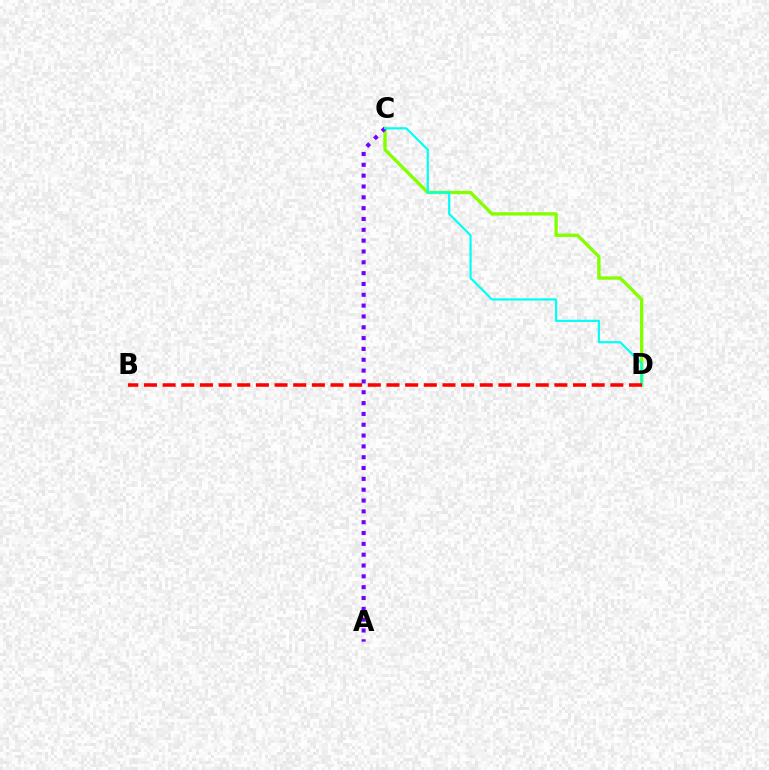{('C', 'D'): [{'color': '#84ff00', 'line_style': 'solid', 'thickness': 2.41}, {'color': '#00fff6', 'line_style': 'solid', 'thickness': 1.57}], ('A', 'C'): [{'color': '#7200ff', 'line_style': 'dotted', 'thickness': 2.94}], ('B', 'D'): [{'color': '#ff0000', 'line_style': 'dashed', 'thickness': 2.53}]}